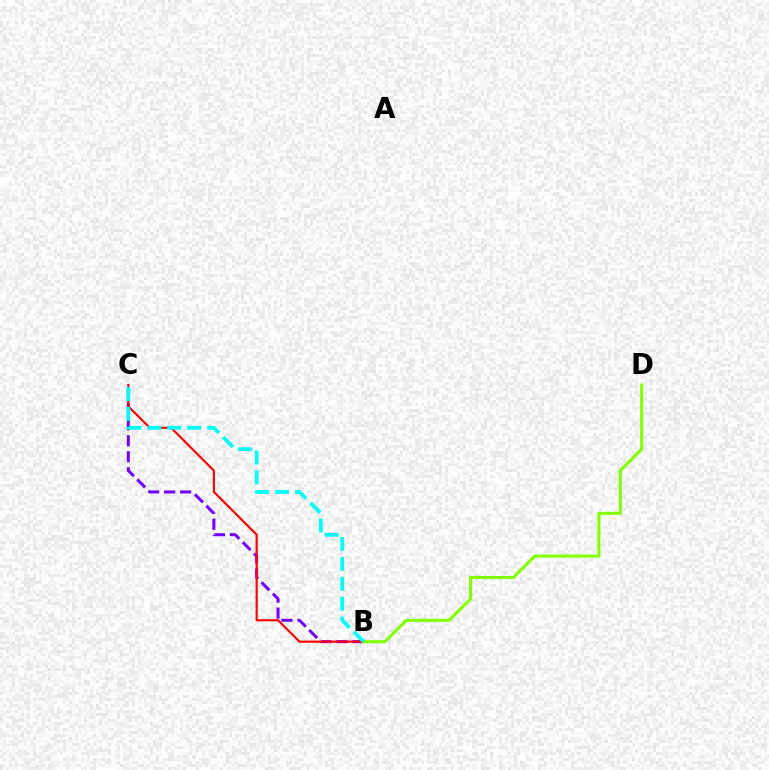{('B', 'C'): [{'color': '#7200ff', 'line_style': 'dashed', 'thickness': 2.17}, {'color': '#ff0000', 'line_style': 'solid', 'thickness': 1.54}, {'color': '#00fff6', 'line_style': 'dashed', 'thickness': 2.71}], ('B', 'D'): [{'color': '#84ff00', 'line_style': 'solid', 'thickness': 2.23}]}